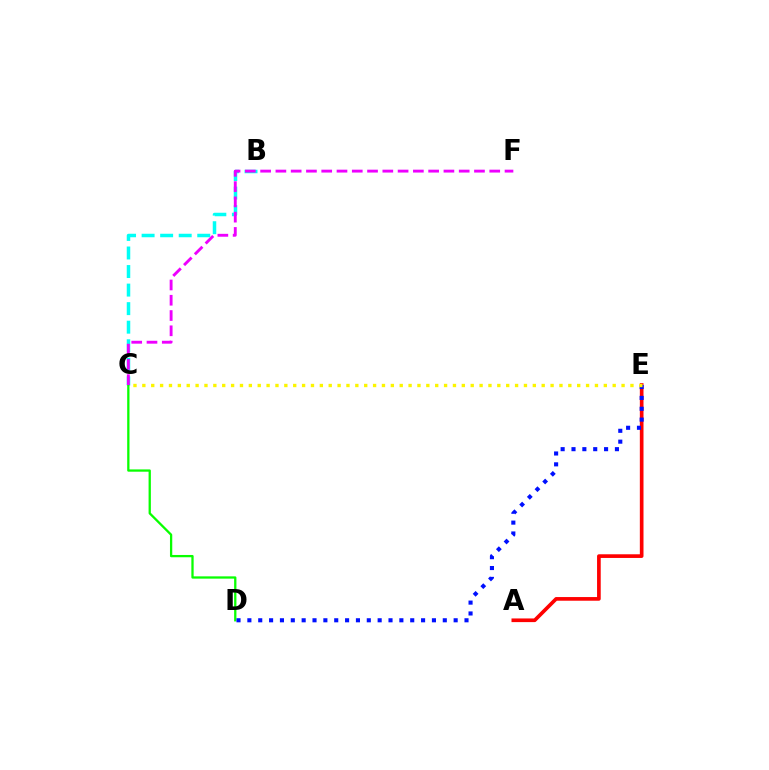{('A', 'E'): [{'color': '#ff0000', 'line_style': 'solid', 'thickness': 2.64}], ('B', 'C'): [{'color': '#00fff6', 'line_style': 'dashed', 'thickness': 2.52}], ('C', 'D'): [{'color': '#08ff00', 'line_style': 'solid', 'thickness': 1.65}], ('D', 'E'): [{'color': '#0010ff', 'line_style': 'dotted', 'thickness': 2.95}], ('C', 'F'): [{'color': '#ee00ff', 'line_style': 'dashed', 'thickness': 2.08}], ('C', 'E'): [{'color': '#fcf500', 'line_style': 'dotted', 'thickness': 2.41}]}